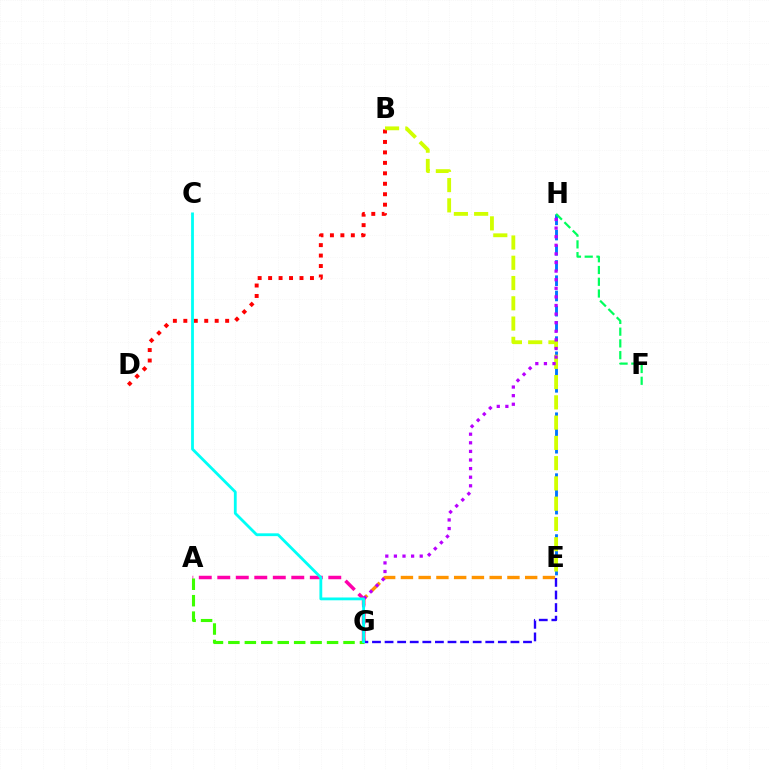{('E', 'H'): [{'color': '#0074ff', 'line_style': 'dashed', 'thickness': 2.07}], ('E', 'G'): [{'color': '#ff9400', 'line_style': 'dashed', 'thickness': 2.41}, {'color': '#2500ff', 'line_style': 'dashed', 'thickness': 1.71}], ('A', 'G'): [{'color': '#ff00ac', 'line_style': 'dashed', 'thickness': 2.51}, {'color': '#3dff00', 'line_style': 'dashed', 'thickness': 2.23}], ('F', 'H'): [{'color': '#00ff5c', 'line_style': 'dashed', 'thickness': 1.6}], ('B', 'D'): [{'color': '#ff0000', 'line_style': 'dotted', 'thickness': 2.84}], ('B', 'E'): [{'color': '#d1ff00', 'line_style': 'dashed', 'thickness': 2.75}], ('G', 'H'): [{'color': '#b900ff', 'line_style': 'dotted', 'thickness': 2.34}], ('C', 'G'): [{'color': '#00fff6', 'line_style': 'solid', 'thickness': 2.02}]}